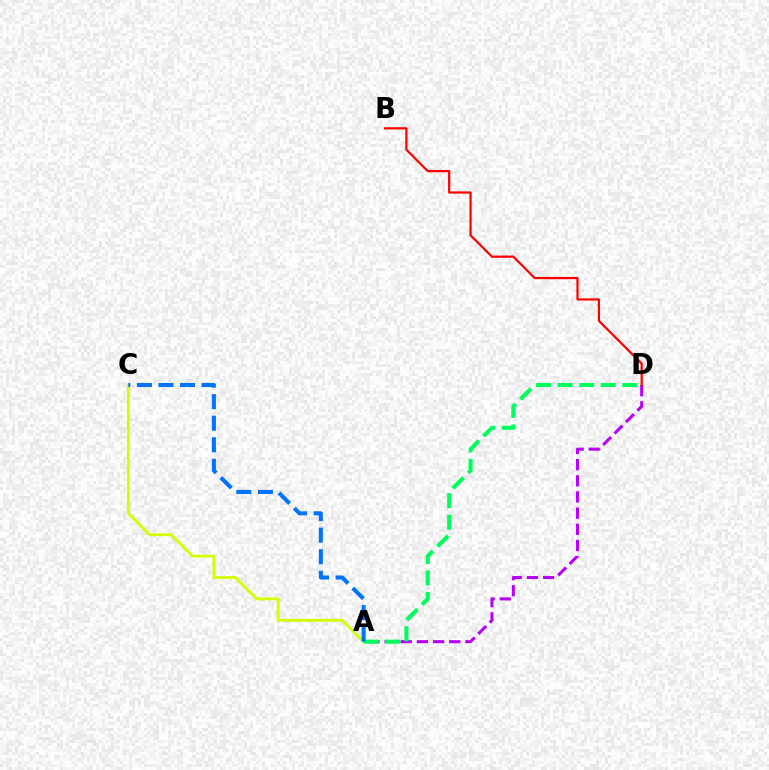{('A', 'D'): [{'color': '#b900ff', 'line_style': 'dashed', 'thickness': 2.2}, {'color': '#00ff5c', 'line_style': 'dashed', 'thickness': 2.93}], ('A', 'C'): [{'color': '#d1ff00', 'line_style': 'solid', 'thickness': 2.03}, {'color': '#0074ff', 'line_style': 'dashed', 'thickness': 2.93}], ('B', 'D'): [{'color': '#ff0000', 'line_style': 'solid', 'thickness': 1.6}]}